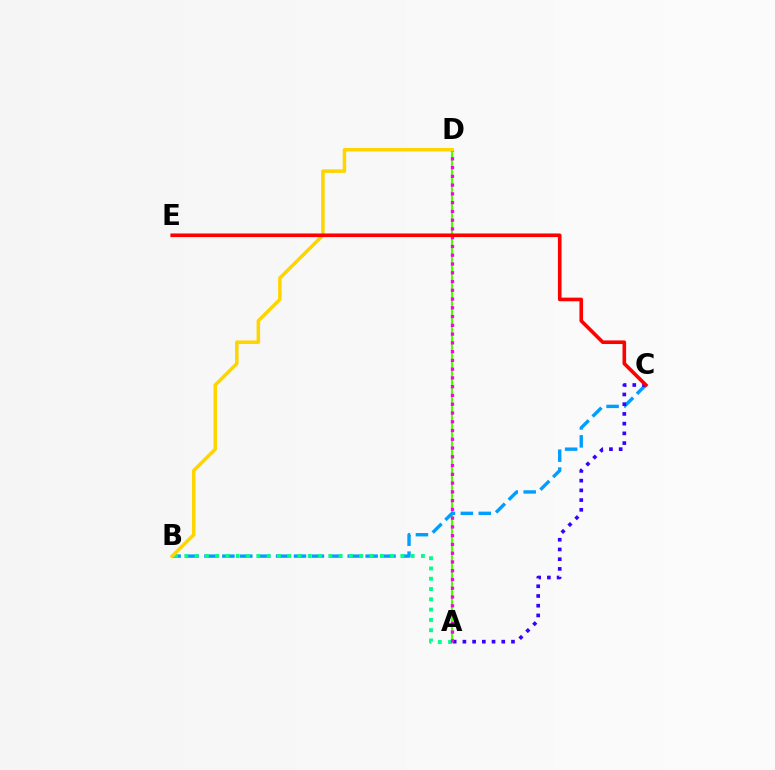{('A', 'D'): [{'color': '#4fff00', 'line_style': 'solid', 'thickness': 1.51}, {'color': '#ff00ed', 'line_style': 'dotted', 'thickness': 2.38}], ('B', 'C'): [{'color': '#009eff', 'line_style': 'dashed', 'thickness': 2.43}], ('A', 'B'): [{'color': '#00ff86', 'line_style': 'dotted', 'thickness': 2.79}], ('A', 'C'): [{'color': '#3700ff', 'line_style': 'dotted', 'thickness': 2.64}], ('B', 'D'): [{'color': '#ffd500', 'line_style': 'solid', 'thickness': 2.53}], ('C', 'E'): [{'color': '#ff0000', 'line_style': 'solid', 'thickness': 2.6}]}